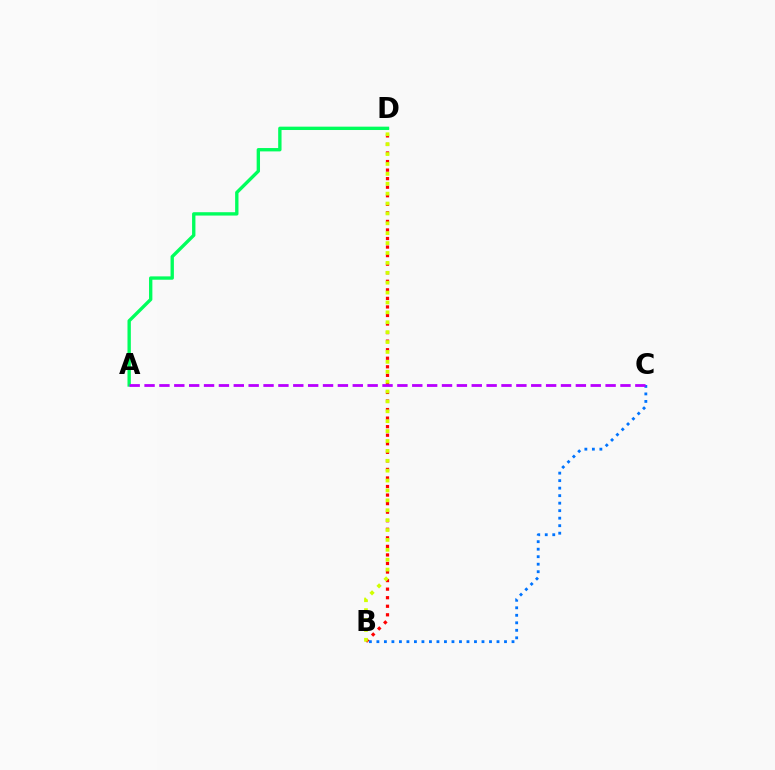{('B', 'C'): [{'color': '#0074ff', 'line_style': 'dotted', 'thickness': 2.04}], ('B', 'D'): [{'color': '#ff0000', 'line_style': 'dotted', 'thickness': 2.32}, {'color': '#d1ff00', 'line_style': 'dotted', 'thickness': 2.69}], ('A', 'D'): [{'color': '#00ff5c', 'line_style': 'solid', 'thickness': 2.41}], ('A', 'C'): [{'color': '#b900ff', 'line_style': 'dashed', 'thickness': 2.02}]}